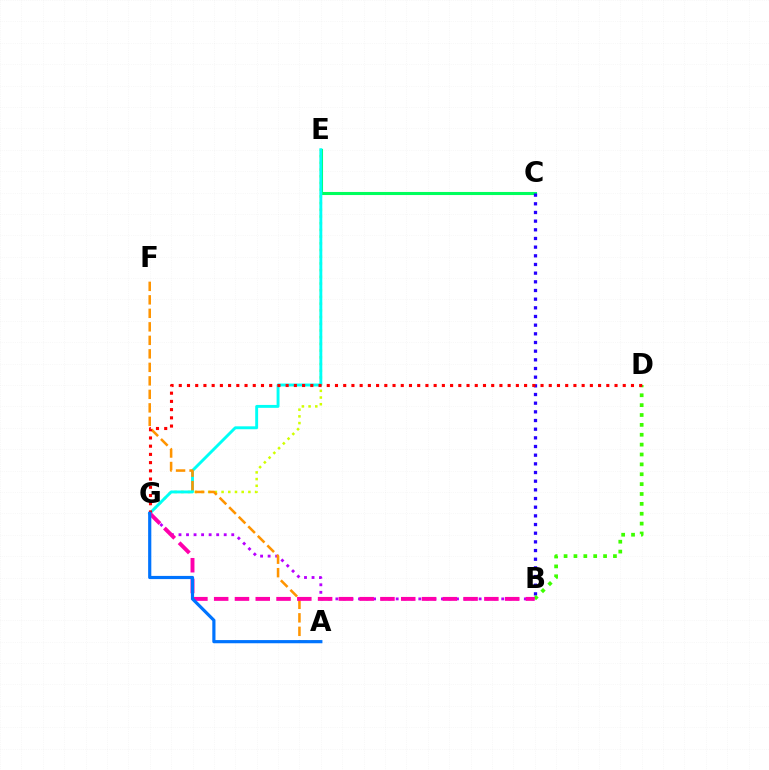{('E', 'G'): [{'color': '#d1ff00', 'line_style': 'dotted', 'thickness': 1.82}, {'color': '#00fff6', 'line_style': 'solid', 'thickness': 2.1}], ('C', 'E'): [{'color': '#00ff5c', 'line_style': 'solid', 'thickness': 2.22}], ('B', 'C'): [{'color': '#2500ff', 'line_style': 'dotted', 'thickness': 2.36}], ('B', 'D'): [{'color': '#3dff00', 'line_style': 'dotted', 'thickness': 2.68}], ('B', 'G'): [{'color': '#b900ff', 'line_style': 'dotted', 'thickness': 2.05}, {'color': '#ff00ac', 'line_style': 'dashed', 'thickness': 2.82}], ('A', 'F'): [{'color': '#ff9400', 'line_style': 'dashed', 'thickness': 1.83}], ('D', 'G'): [{'color': '#ff0000', 'line_style': 'dotted', 'thickness': 2.23}], ('A', 'G'): [{'color': '#0074ff', 'line_style': 'solid', 'thickness': 2.29}]}